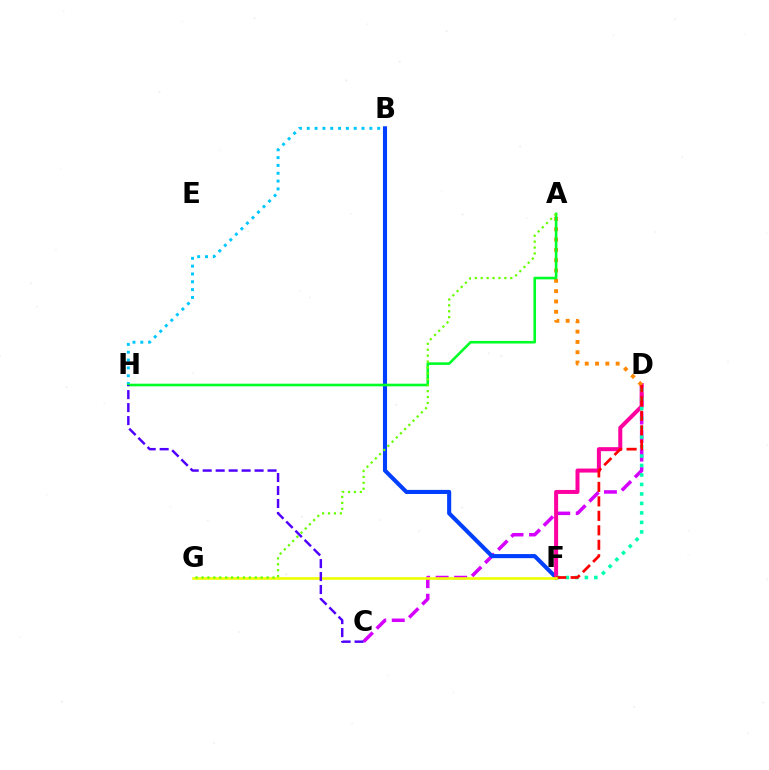{('B', 'H'): [{'color': '#00c7ff', 'line_style': 'dotted', 'thickness': 2.13}], ('C', 'D'): [{'color': '#d600ff', 'line_style': 'dashed', 'thickness': 2.52}], ('B', 'F'): [{'color': '#003fff', 'line_style': 'solid', 'thickness': 2.95}], ('D', 'F'): [{'color': '#ff00a0', 'line_style': 'solid', 'thickness': 2.89}, {'color': '#00ffaf', 'line_style': 'dotted', 'thickness': 2.58}, {'color': '#ff0000', 'line_style': 'dashed', 'thickness': 1.97}], ('A', 'D'): [{'color': '#ff8800', 'line_style': 'dotted', 'thickness': 2.8}], ('F', 'G'): [{'color': '#eeff00', 'line_style': 'solid', 'thickness': 1.88}], ('A', 'H'): [{'color': '#00ff27', 'line_style': 'solid', 'thickness': 1.88}], ('C', 'H'): [{'color': '#4f00ff', 'line_style': 'dashed', 'thickness': 1.76}], ('A', 'G'): [{'color': '#66ff00', 'line_style': 'dotted', 'thickness': 1.61}]}